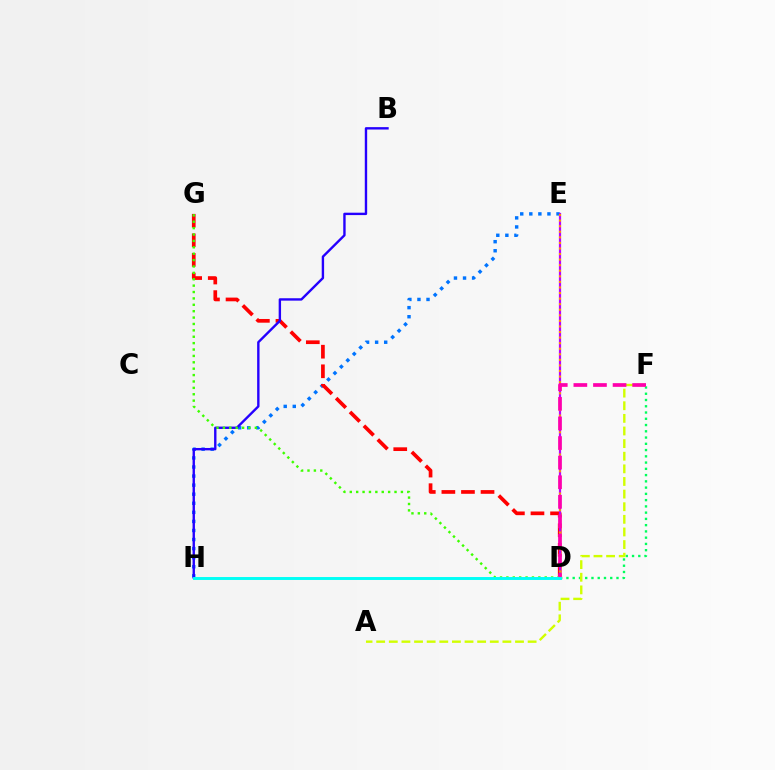{('D', 'F'): [{'color': '#00ff5c', 'line_style': 'dotted', 'thickness': 1.7}, {'color': '#ff00ac', 'line_style': 'dashed', 'thickness': 2.66}], ('E', 'H'): [{'color': '#0074ff', 'line_style': 'dotted', 'thickness': 2.46}], ('D', 'G'): [{'color': '#ff0000', 'line_style': 'dashed', 'thickness': 2.66}, {'color': '#3dff00', 'line_style': 'dotted', 'thickness': 1.74}], ('D', 'E'): [{'color': '#b900ff', 'line_style': 'solid', 'thickness': 1.6}, {'color': '#ff9400', 'line_style': 'dotted', 'thickness': 1.51}], ('A', 'F'): [{'color': '#d1ff00', 'line_style': 'dashed', 'thickness': 1.71}], ('B', 'H'): [{'color': '#2500ff', 'line_style': 'solid', 'thickness': 1.72}], ('D', 'H'): [{'color': '#00fff6', 'line_style': 'solid', 'thickness': 2.11}]}